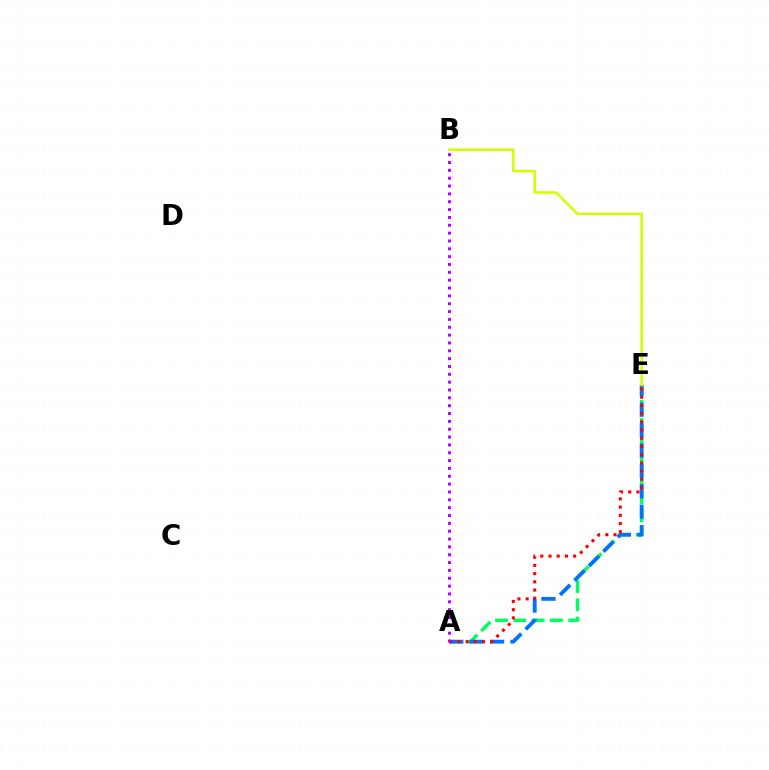{('A', 'E'): [{'color': '#00ff5c', 'line_style': 'dashed', 'thickness': 2.48}, {'color': '#0074ff', 'line_style': 'dashed', 'thickness': 2.77}, {'color': '#ff0000', 'line_style': 'dotted', 'thickness': 2.23}], ('B', 'E'): [{'color': '#d1ff00', 'line_style': 'solid', 'thickness': 1.81}], ('A', 'B'): [{'color': '#b900ff', 'line_style': 'dotted', 'thickness': 2.13}]}